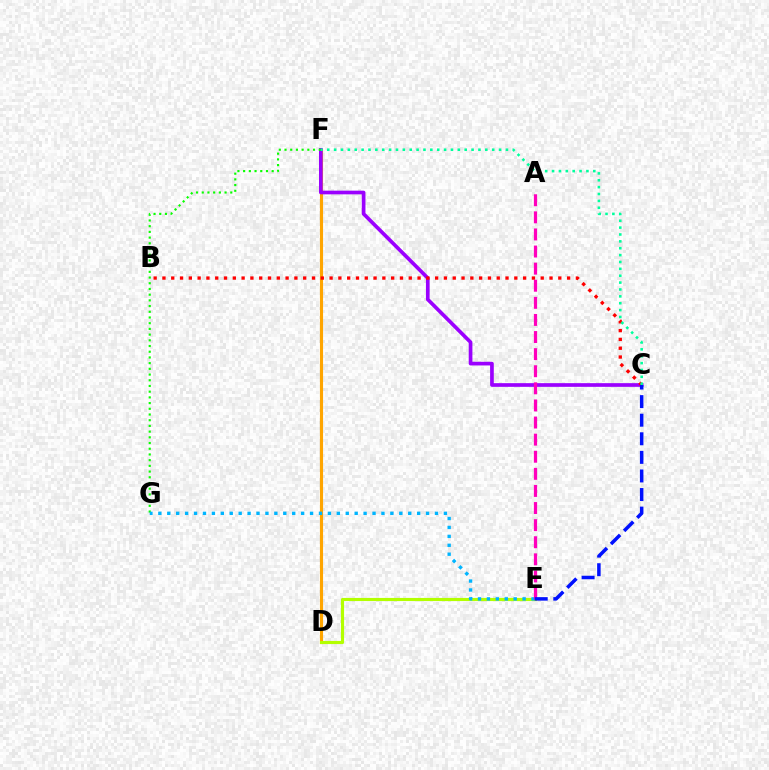{('D', 'F'): [{'color': '#ffa500', 'line_style': 'solid', 'thickness': 2.24}], ('C', 'F'): [{'color': '#9b00ff', 'line_style': 'solid', 'thickness': 2.65}, {'color': '#00ff9d', 'line_style': 'dotted', 'thickness': 1.87}], ('D', 'E'): [{'color': '#b3ff00', 'line_style': 'solid', 'thickness': 2.26}], ('F', 'G'): [{'color': '#08ff00', 'line_style': 'dotted', 'thickness': 1.55}], ('E', 'G'): [{'color': '#00b5ff', 'line_style': 'dotted', 'thickness': 2.42}], ('B', 'C'): [{'color': '#ff0000', 'line_style': 'dotted', 'thickness': 2.39}], ('A', 'E'): [{'color': '#ff00bd', 'line_style': 'dashed', 'thickness': 2.32}], ('C', 'E'): [{'color': '#0010ff', 'line_style': 'dashed', 'thickness': 2.52}]}